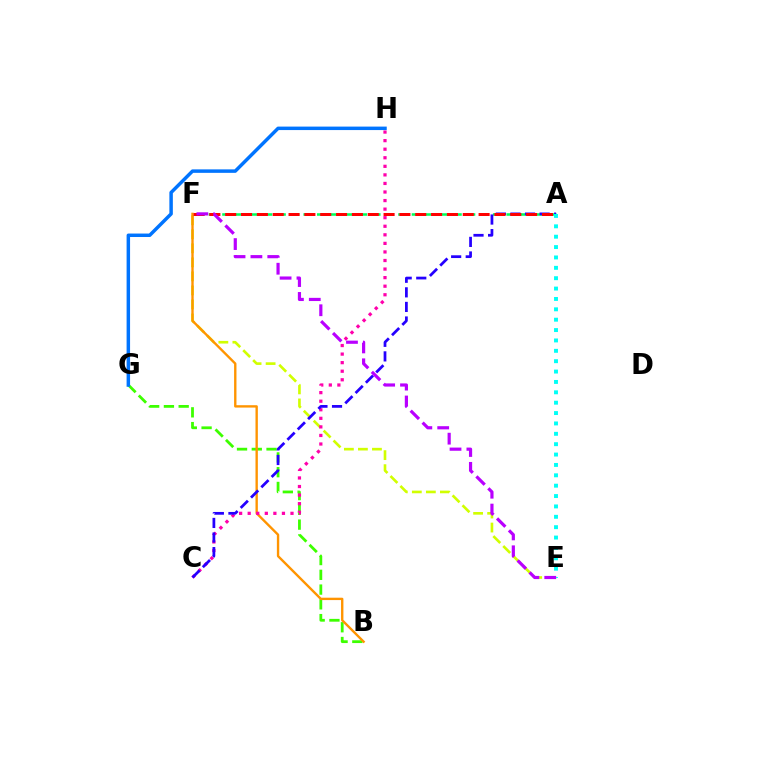{('A', 'F'): [{'color': '#00ff5c', 'line_style': 'dashed', 'thickness': 1.84}, {'color': '#ff0000', 'line_style': 'dashed', 'thickness': 2.15}], ('B', 'G'): [{'color': '#3dff00', 'line_style': 'dashed', 'thickness': 2.01}], ('E', 'F'): [{'color': '#d1ff00', 'line_style': 'dashed', 'thickness': 1.91}, {'color': '#b900ff', 'line_style': 'dashed', 'thickness': 2.29}], ('B', 'F'): [{'color': '#ff9400', 'line_style': 'solid', 'thickness': 1.71}], ('C', 'H'): [{'color': '#ff00ac', 'line_style': 'dotted', 'thickness': 2.33}], ('A', 'C'): [{'color': '#2500ff', 'line_style': 'dashed', 'thickness': 1.98}], ('A', 'E'): [{'color': '#00fff6', 'line_style': 'dotted', 'thickness': 2.82}], ('G', 'H'): [{'color': '#0074ff', 'line_style': 'solid', 'thickness': 2.5}]}